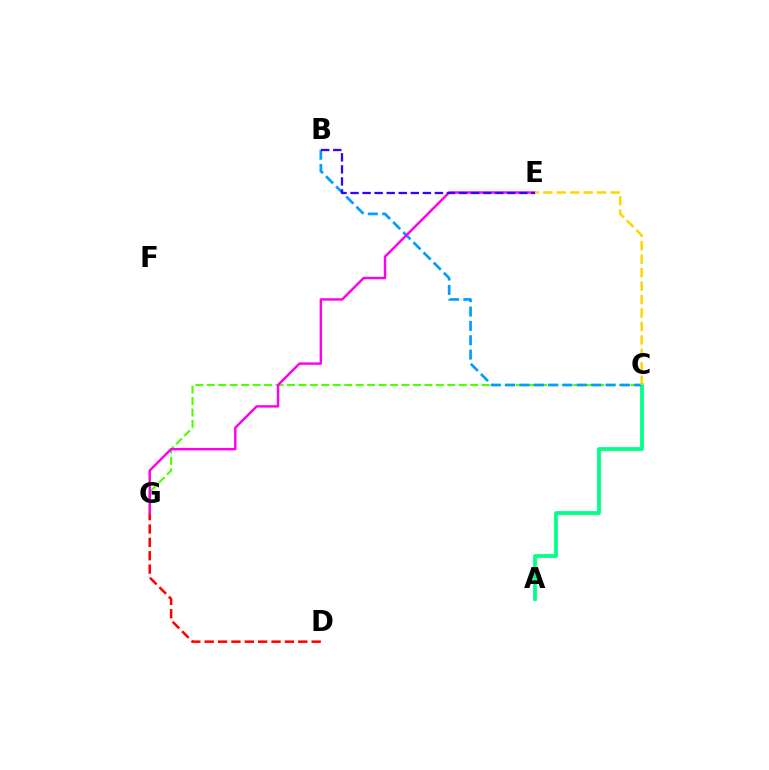{('A', 'C'): [{'color': '#00ff86', 'line_style': 'solid', 'thickness': 2.7}], ('C', 'G'): [{'color': '#4fff00', 'line_style': 'dashed', 'thickness': 1.56}], ('D', 'G'): [{'color': '#ff0000', 'line_style': 'dashed', 'thickness': 1.82}], ('B', 'C'): [{'color': '#009eff', 'line_style': 'dashed', 'thickness': 1.95}], ('E', 'G'): [{'color': '#ff00ed', 'line_style': 'solid', 'thickness': 1.75}], ('C', 'E'): [{'color': '#ffd500', 'line_style': 'dashed', 'thickness': 1.83}], ('B', 'E'): [{'color': '#3700ff', 'line_style': 'dashed', 'thickness': 1.64}]}